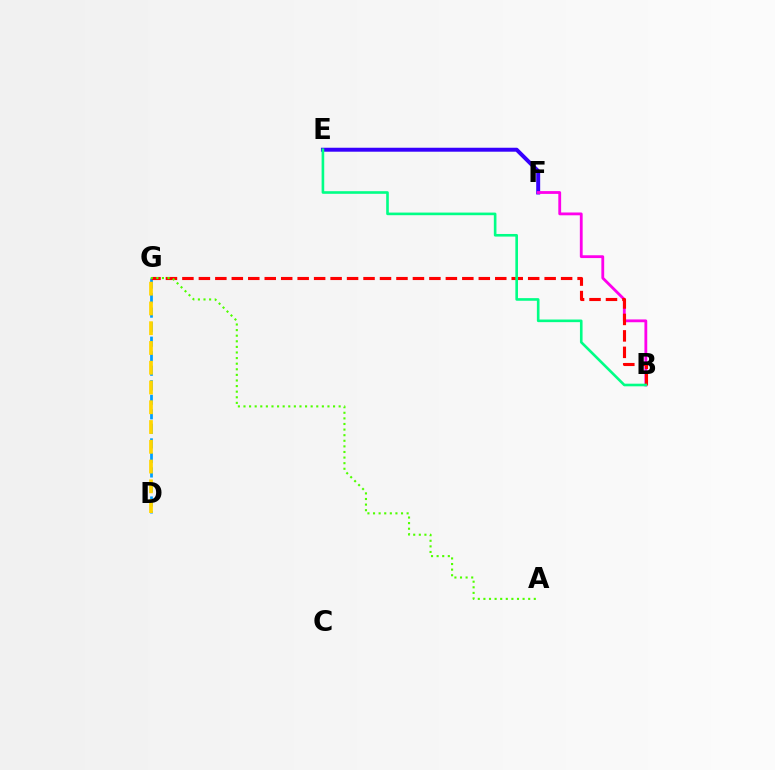{('E', 'F'): [{'color': '#3700ff', 'line_style': 'solid', 'thickness': 2.85}], ('D', 'G'): [{'color': '#009eff', 'line_style': 'dashed', 'thickness': 1.97}, {'color': '#ffd500', 'line_style': 'dashed', 'thickness': 2.69}], ('B', 'F'): [{'color': '#ff00ed', 'line_style': 'solid', 'thickness': 2.02}], ('B', 'G'): [{'color': '#ff0000', 'line_style': 'dashed', 'thickness': 2.24}], ('A', 'G'): [{'color': '#4fff00', 'line_style': 'dotted', 'thickness': 1.52}], ('B', 'E'): [{'color': '#00ff86', 'line_style': 'solid', 'thickness': 1.89}]}